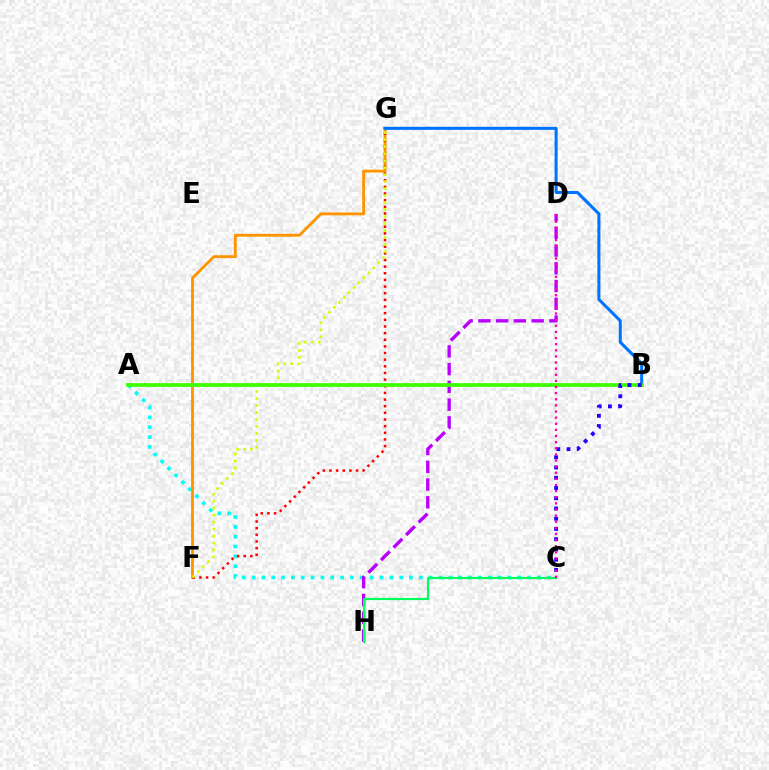{('A', 'C'): [{'color': '#00fff6', 'line_style': 'dotted', 'thickness': 2.67}], ('D', 'H'): [{'color': '#b900ff', 'line_style': 'dashed', 'thickness': 2.41}], ('F', 'G'): [{'color': '#ff9400', 'line_style': 'solid', 'thickness': 2.05}, {'color': '#ff0000', 'line_style': 'dotted', 'thickness': 1.81}, {'color': '#d1ff00', 'line_style': 'dotted', 'thickness': 1.9}], ('C', 'H'): [{'color': '#00ff5c', 'line_style': 'solid', 'thickness': 1.56}], ('B', 'G'): [{'color': '#0074ff', 'line_style': 'solid', 'thickness': 2.2}], ('A', 'B'): [{'color': '#3dff00', 'line_style': 'solid', 'thickness': 2.69}], ('B', 'C'): [{'color': '#2500ff', 'line_style': 'dotted', 'thickness': 2.78}], ('C', 'D'): [{'color': '#ff00ac', 'line_style': 'dotted', 'thickness': 1.66}]}